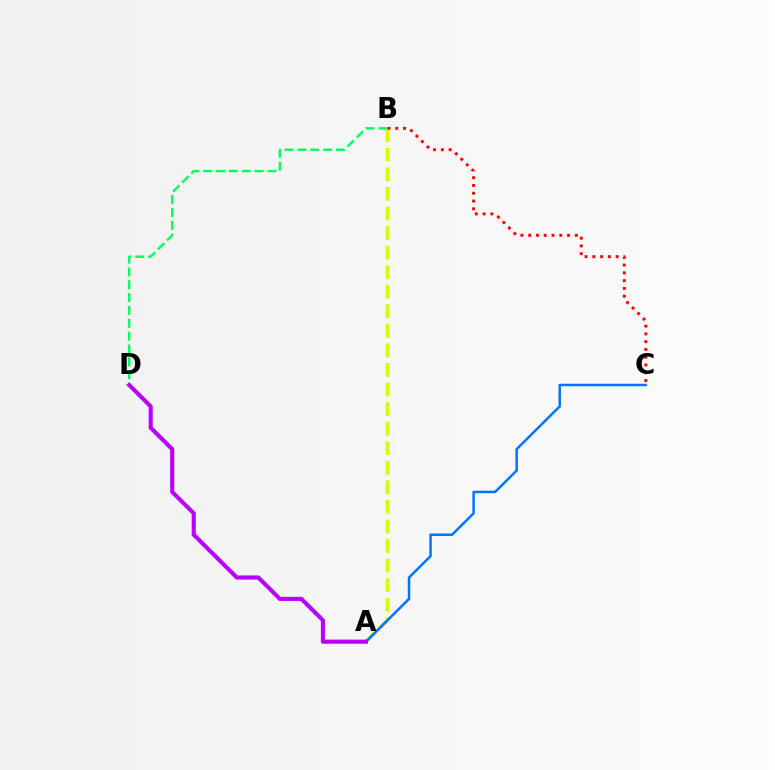{('A', 'B'): [{'color': '#d1ff00', 'line_style': 'dashed', 'thickness': 2.66}], ('A', 'C'): [{'color': '#0074ff', 'line_style': 'solid', 'thickness': 1.8}], ('B', 'C'): [{'color': '#ff0000', 'line_style': 'dotted', 'thickness': 2.11}], ('B', 'D'): [{'color': '#00ff5c', 'line_style': 'dashed', 'thickness': 1.75}], ('A', 'D'): [{'color': '#b900ff', 'line_style': 'solid', 'thickness': 2.96}]}